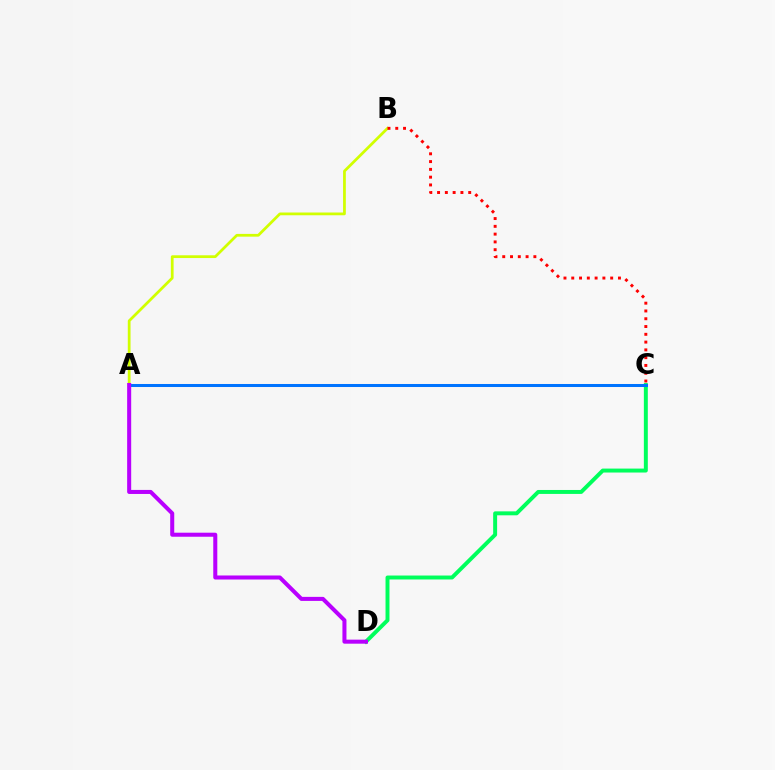{('C', 'D'): [{'color': '#00ff5c', 'line_style': 'solid', 'thickness': 2.84}], ('A', 'B'): [{'color': '#d1ff00', 'line_style': 'solid', 'thickness': 1.98}], ('A', 'C'): [{'color': '#0074ff', 'line_style': 'solid', 'thickness': 2.17}], ('A', 'D'): [{'color': '#b900ff', 'line_style': 'solid', 'thickness': 2.91}], ('B', 'C'): [{'color': '#ff0000', 'line_style': 'dotted', 'thickness': 2.11}]}